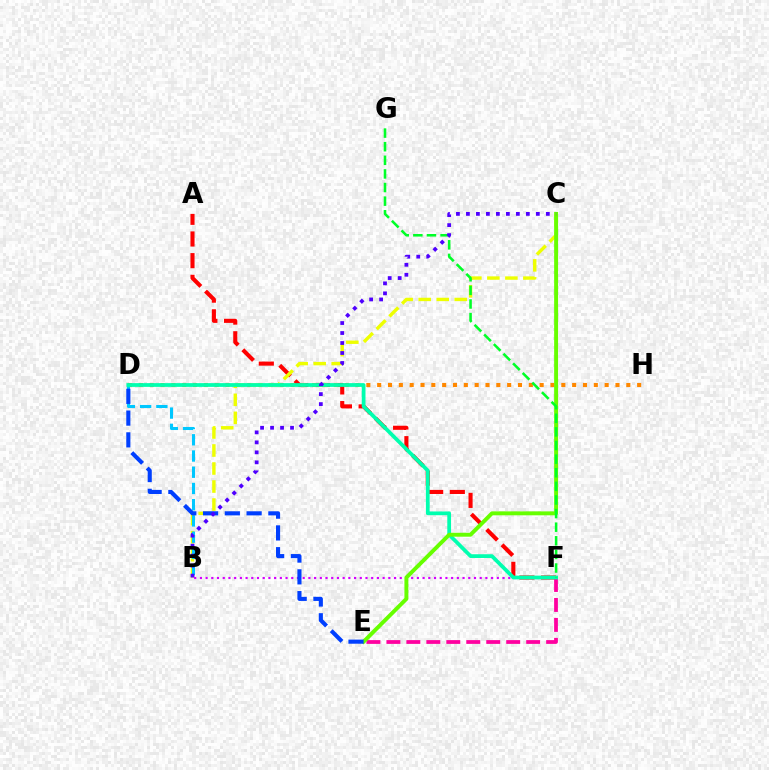{('A', 'F'): [{'color': '#ff0000', 'line_style': 'dashed', 'thickness': 2.94}], ('D', 'H'): [{'color': '#ff8800', 'line_style': 'dotted', 'thickness': 2.94}], ('B', 'C'): [{'color': '#eeff00', 'line_style': 'dashed', 'thickness': 2.45}, {'color': '#4f00ff', 'line_style': 'dotted', 'thickness': 2.71}], ('B', 'F'): [{'color': '#d600ff', 'line_style': 'dotted', 'thickness': 1.55}], ('E', 'F'): [{'color': '#ff00a0', 'line_style': 'dashed', 'thickness': 2.71}], ('B', 'D'): [{'color': '#00c7ff', 'line_style': 'dashed', 'thickness': 2.2}], ('D', 'F'): [{'color': '#00ffaf', 'line_style': 'solid', 'thickness': 2.7}], ('C', 'E'): [{'color': '#66ff00', 'line_style': 'solid', 'thickness': 2.84}], ('F', 'G'): [{'color': '#00ff27', 'line_style': 'dashed', 'thickness': 1.85}], ('D', 'E'): [{'color': '#003fff', 'line_style': 'dashed', 'thickness': 2.96}]}